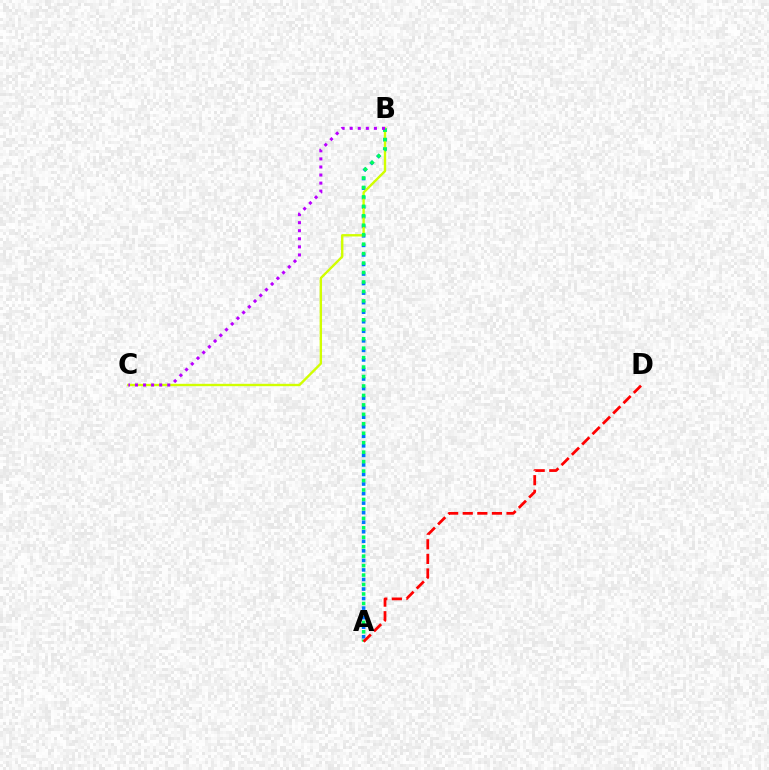{('A', 'B'): [{'color': '#0074ff', 'line_style': 'dotted', 'thickness': 2.59}, {'color': '#00ff5c', 'line_style': 'dotted', 'thickness': 2.57}], ('B', 'C'): [{'color': '#d1ff00', 'line_style': 'solid', 'thickness': 1.71}, {'color': '#b900ff', 'line_style': 'dotted', 'thickness': 2.19}], ('A', 'D'): [{'color': '#ff0000', 'line_style': 'dashed', 'thickness': 1.98}]}